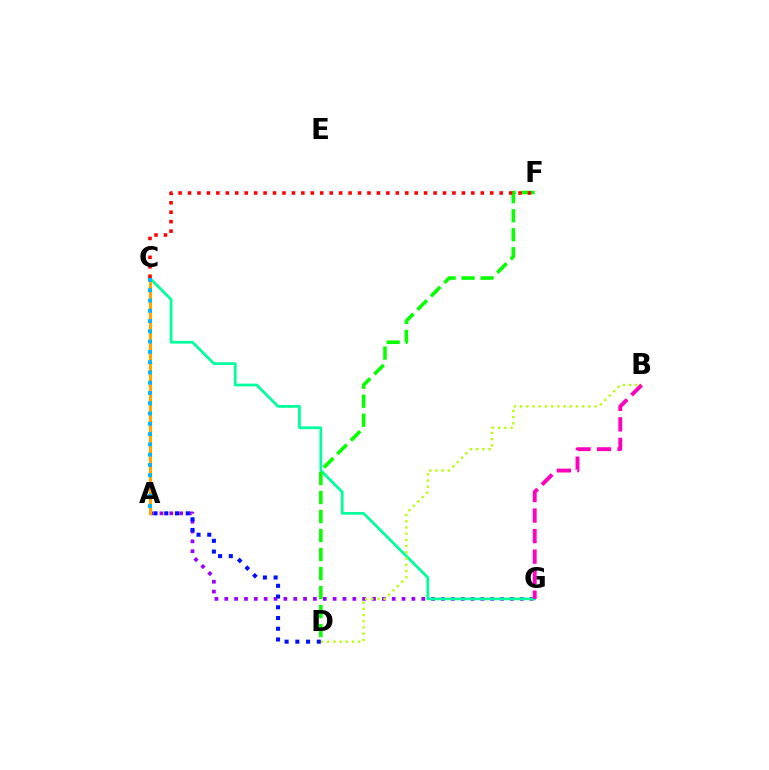{('A', 'G'): [{'color': '#9b00ff', 'line_style': 'dotted', 'thickness': 2.68}], ('C', 'G'): [{'color': '#00ff9d', 'line_style': 'solid', 'thickness': 1.98}], ('B', 'G'): [{'color': '#ff00bd', 'line_style': 'dashed', 'thickness': 2.79}], ('A', 'C'): [{'color': '#ffa500', 'line_style': 'solid', 'thickness': 2.24}, {'color': '#00b5ff', 'line_style': 'dotted', 'thickness': 2.79}], ('D', 'F'): [{'color': '#08ff00', 'line_style': 'dashed', 'thickness': 2.58}], ('B', 'D'): [{'color': '#b3ff00', 'line_style': 'dotted', 'thickness': 1.68}], ('C', 'F'): [{'color': '#ff0000', 'line_style': 'dotted', 'thickness': 2.57}], ('A', 'D'): [{'color': '#0010ff', 'line_style': 'dotted', 'thickness': 2.92}]}